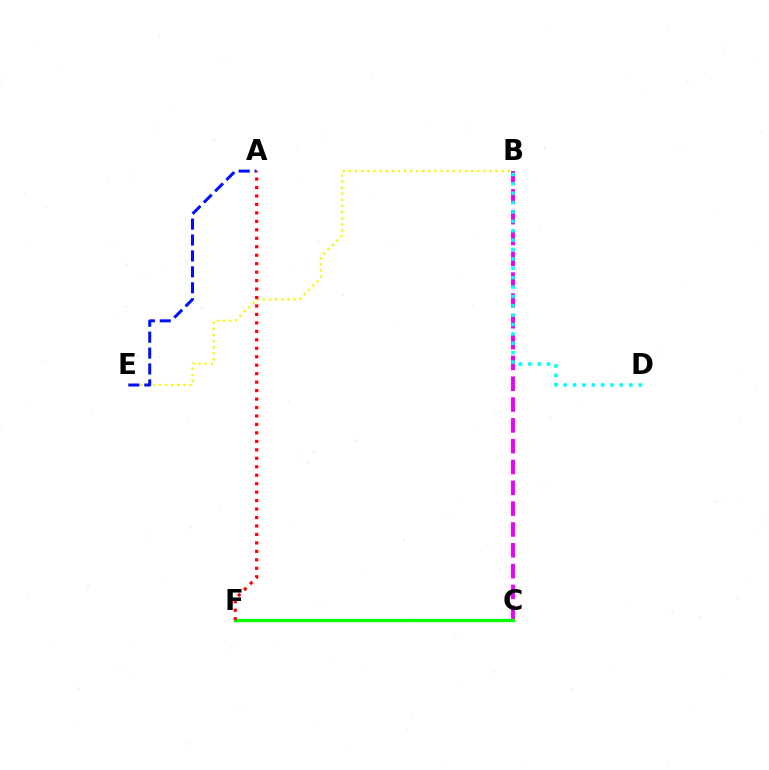{('B', 'C'): [{'color': '#ee00ff', 'line_style': 'dashed', 'thickness': 2.83}], ('B', 'E'): [{'color': '#fcf500', 'line_style': 'dotted', 'thickness': 1.66}], ('A', 'E'): [{'color': '#0010ff', 'line_style': 'dashed', 'thickness': 2.16}], ('C', 'F'): [{'color': '#08ff00', 'line_style': 'solid', 'thickness': 2.41}], ('B', 'D'): [{'color': '#00fff6', 'line_style': 'dotted', 'thickness': 2.55}], ('A', 'F'): [{'color': '#ff0000', 'line_style': 'dotted', 'thickness': 2.3}]}